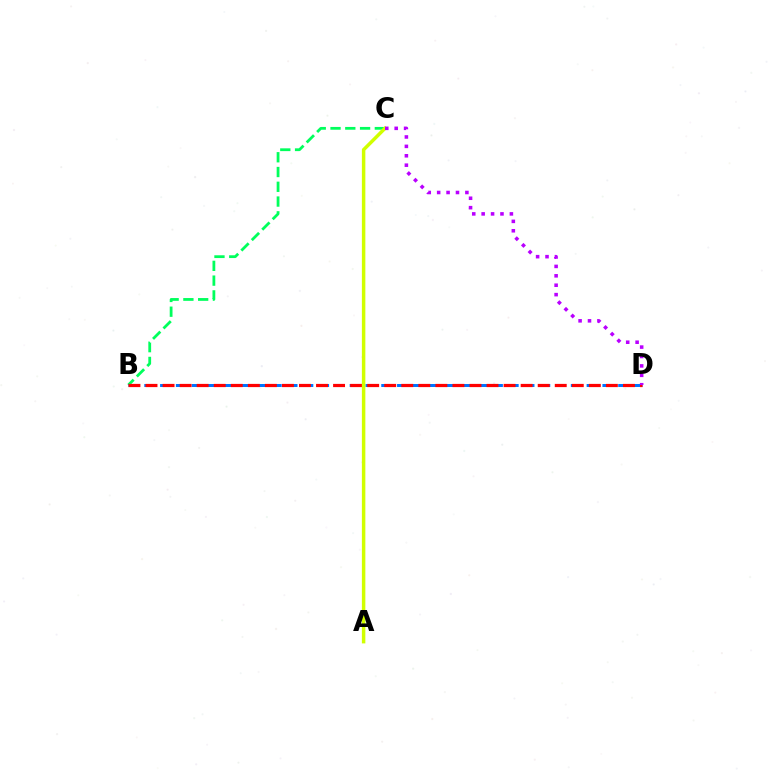{('B', 'C'): [{'color': '#00ff5c', 'line_style': 'dashed', 'thickness': 2.01}], ('B', 'D'): [{'color': '#0074ff', 'line_style': 'dashed', 'thickness': 2.15}, {'color': '#ff0000', 'line_style': 'dashed', 'thickness': 2.32}], ('A', 'C'): [{'color': '#d1ff00', 'line_style': 'solid', 'thickness': 2.5}], ('C', 'D'): [{'color': '#b900ff', 'line_style': 'dotted', 'thickness': 2.56}]}